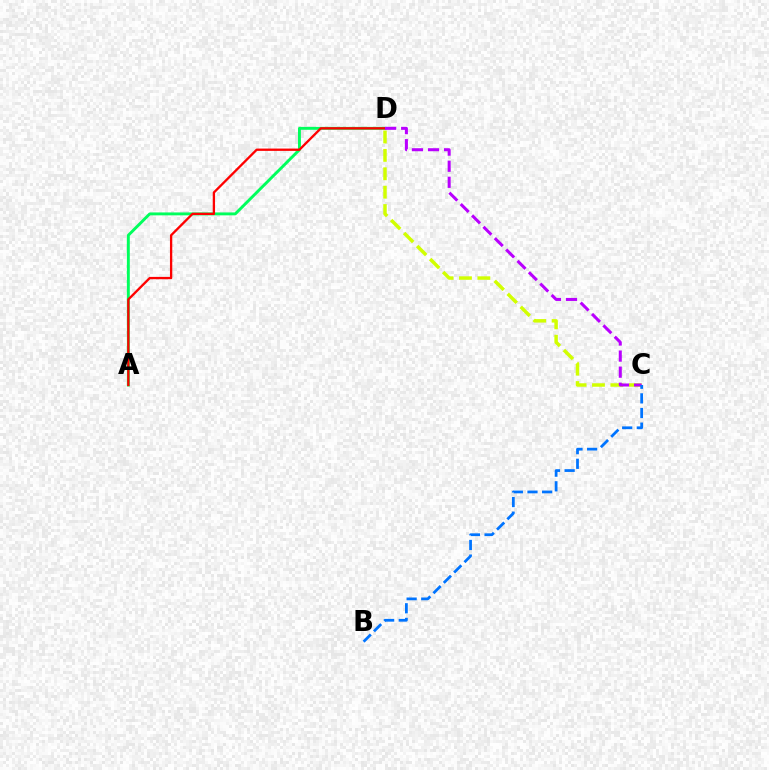{('A', 'D'): [{'color': '#00ff5c', 'line_style': 'solid', 'thickness': 2.09}, {'color': '#ff0000', 'line_style': 'solid', 'thickness': 1.67}], ('C', 'D'): [{'color': '#d1ff00', 'line_style': 'dashed', 'thickness': 2.5}, {'color': '#b900ff', 'line_style': 'dashed', 'thickness': 2.18}], ('B', 'C'): [{'color': '#0074ff', 'line_style': 'dashed', 'thickness': 1.99}]}